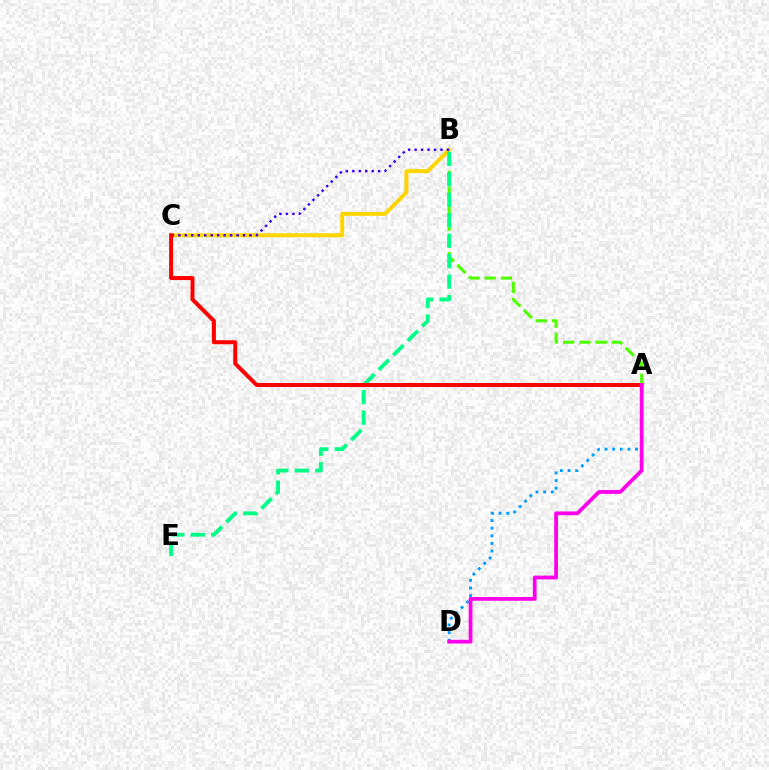{('A', 'B'): [{'color': '#4fff00', 'line_style': 'dashed', 'thickness': 2.21}], ('B', 'C'): [{'color': '#ffd500', 'line_style': 'solid', 'thickness': 2.84}, {'color': '#3700ff', 'line_style': 'dotted', 'thickness': 1.76}], ('B', 'E'): [{'color': '#00ff86', 'line_style': 'dashed', 'thickness': 2.78}], ('A', 'D'): [{'color': '#009eff', 'line_style': 'dotted', 'thickness': 2.07}, {'color': '#ff00ed', 'line_style': 'solid', 'thickness': 2.72}], ('A', 'C'): [{'color': '#ff0000', 'line_style': 'solid', 'thickness': 2.88}]}